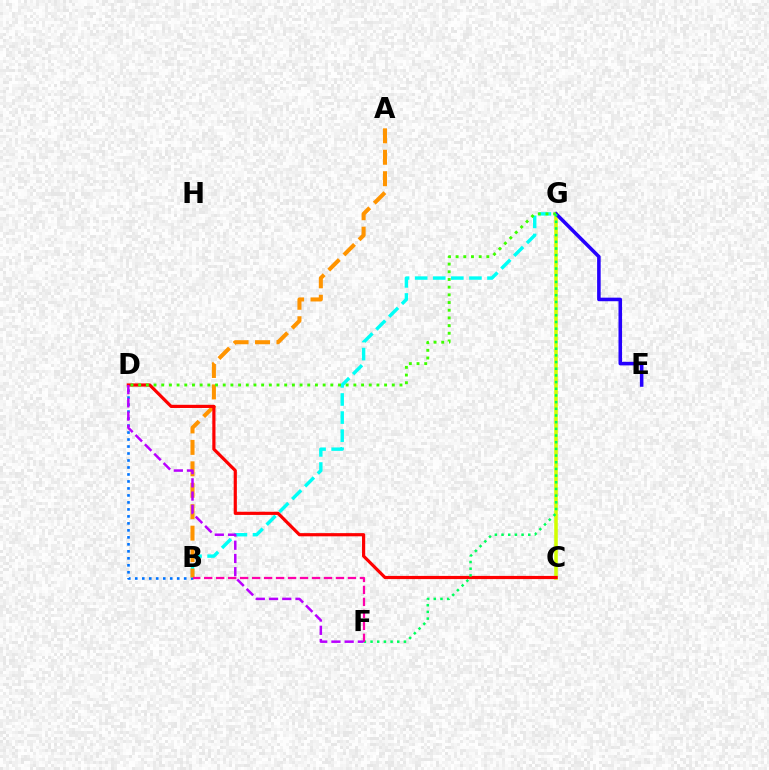{('B', 'D'): [{'color': '#0074ff', 'line_style': 'dotted', 'thickness': 1.9}], ('C', 'G'): [{'color': '#d1ff00', 'line_style': 'solid', 'thickness': 2.55}], ('B', 'G'): [{'color': '#00fff6', 'line_style': 'dashed', 'thickness': 2.46}], ('A', 'B'): [{'color': '#ff9400', 'line_style': 'dashed', 'thickness': 2.91}], ('E', 'G'): [{'color': '#2500ff', 'line_style': 'solid', 'thickness': 2.57}], ('C', 'D'): [{'color': '#ff0000', 'line_style': 'solid', 'thickness': 2.29}], ('D', 'G'): [{'color': '#3dff00', 'line_style': 'dotted', 'thickness': 2.09}], ('F', 'G'): [{'color': '#00ff5c', 'line_style': 'dotted', 'thickness': 1.81}], ('B', 'F'): [{'color': '#ff00ac', 'line_style': 'dashed', 'thickness': 1.63}], ('D', 'F'): [{'color': '#b900ff', 'line_style': 'dashed', 'thickness': 1.8}]}